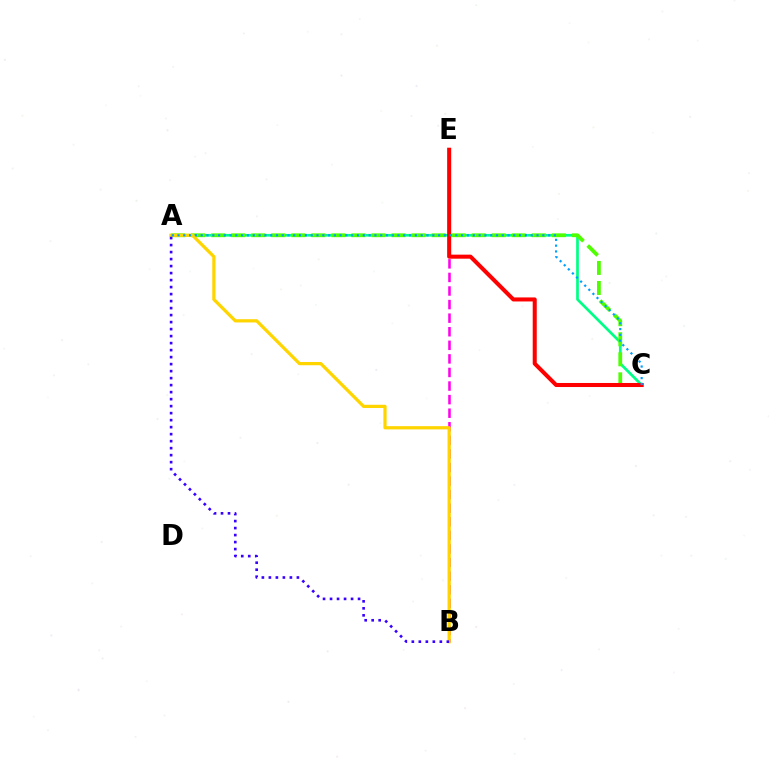{('A', 'C'): [{'color': '#00ff86', 'line_style': 'solid', 'thickness': 1.95}, {'color': '#4fff00', 'line_style': 'dashed', 'thickness': 2.72}, {'color': '#009eff', 'line_style': 'dotted', 'thickness': 1.57}], ('B', 'E'): [{'color': '#ff00ed', 'line_style': 'dashed', 'thickness': 1.84}], ('A', 'B'): [{'color': '#ffd500', 'line_style': 'solid', 'thickness': 2.33}, {'color': '#3700ff', 'line_style': 'dotted', 'thickness': 1.9}], ('C', 'E'): [{'color': '#ff0000', 'line_style': 'solid', 'thickness': 2.91}]}